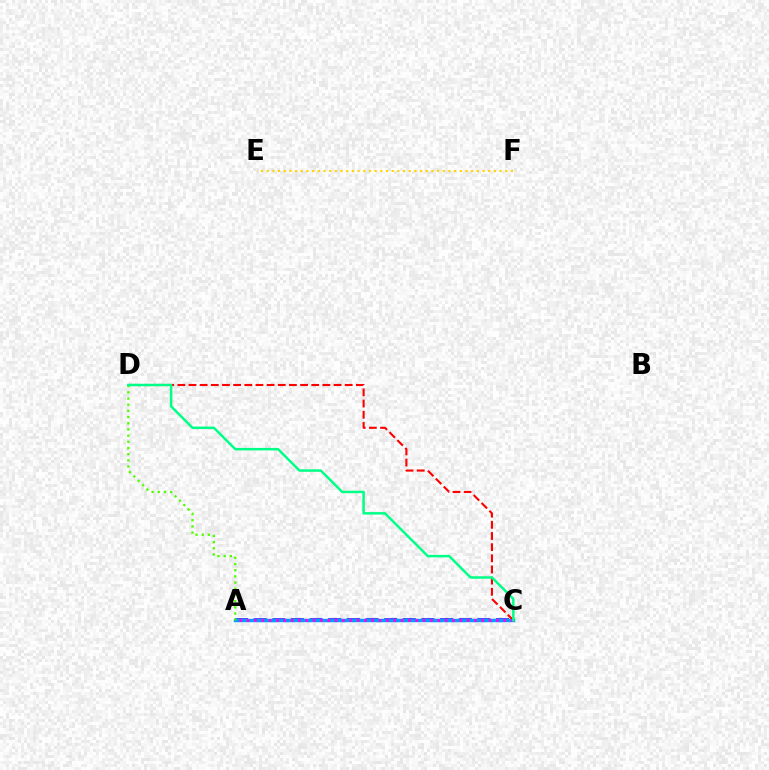{('A', 'C'): [{'color': '#3700ff', 'line_style': 'dashed', 'thickness': 2.53}, {'color': '#009eff', 'line_style': 'solid', 'thickness': 2.5}, {'color': '#ff00ed', 'line_style': 'dotted', 'thickness': 1.99}], ('E', 'F'): [{'color': '#ffd500', 'line_style': 'dotted', 'thickness': 1.54}], ('C', 'D'): [{'color': '#ff0000', 'line_style': 'dashed', 'thickness': 1.52}, {'color': '#00ff86', 'line_style': 'solid', 'thickness': 1.79}], ('A', 'D'): [{'color': '#4fff00', 'line_style': 'dotted', 'thickness': 1.68}]}